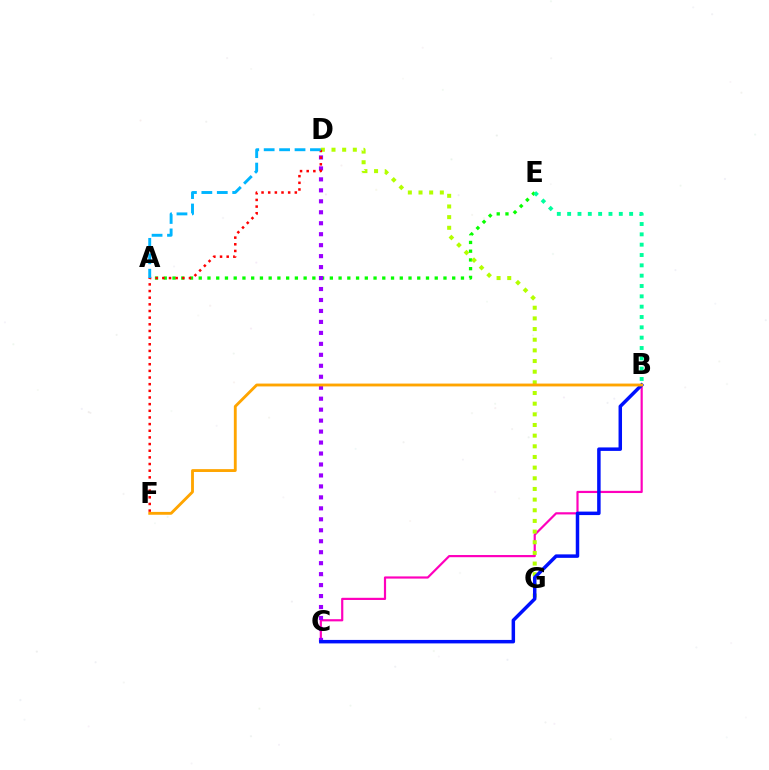{('B', 'C'): [{'color': '#ff00bd', 'line_style': 'solid', 'thickness': 1.57}, {'color': '#0010ff', 'line_style': 'solid', 'thickness': 2.51}], ('A', 'E'): [{'color': '#08ff00', 'line_style': 'dotted', 'thickness': 2.37}], ('C', 'D'): [{'color': '#9b00ff', 'line_style': 'dotted', 'thickness': 2.98}], ('D', 'G'): [{'color': '#b3ff00', 'line_style': 'dotted', 'thickness': 2.9}], ('D', 'F'): [{'color': '#ff0000', 'line_style': 'dotted', 'thickness': 1.81}], ('A', 'D'): [{'color': '#00b5ff', 'line_style': 'dashed', 'thickness': 2.1}], ('B', 'E'): [{'color': '#00ff9d', 'line_style': 'dotted', 'thickness': 2.81}], ('B', 'F'): [{'color': '#ffa500', 'line_style': 'solid', 'thickness': 2.05}]}